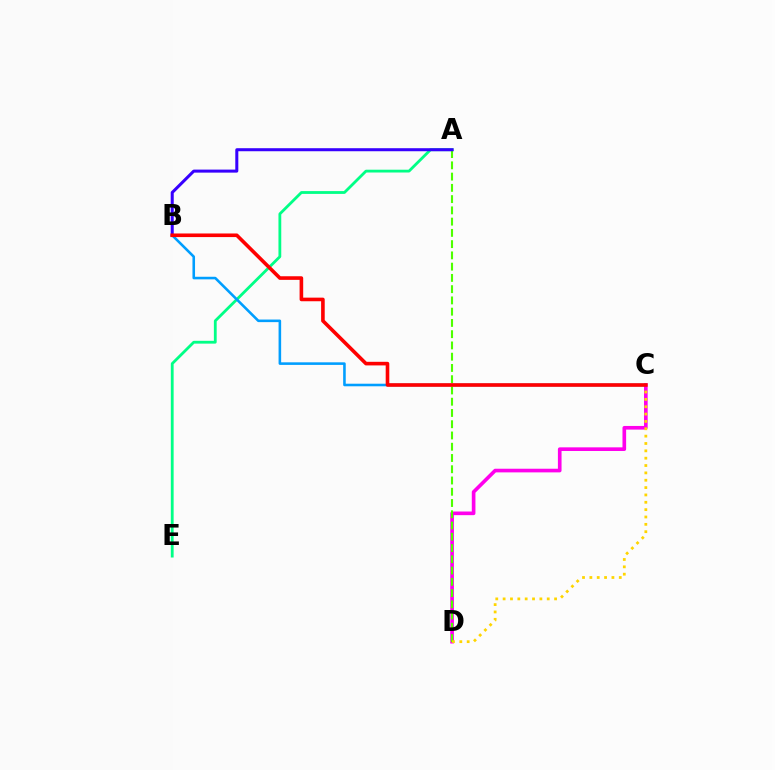{('C', 'D'): [{'color': '#ff00ed', 'line_style': 'solid', 'thickness': 2.62}, {'color': '#ffd500', 'line_style': 'dotted', 'thickness': 2.0}], ('A', 'E'): [{'color': '#00ff86', 'line_style': 'solid', 'thickness': 2.02}], ('B', 'C'): [{'color': '#009eff', 'line_style': 'solid', 'thickness': 1.86}, {'color': '#ff0000', 'line_style': 'solid', 'thickness': 2.6}], ('A', 'D'): [{'color': '#4fff00', 'line_style': 'dashed', 'thickness': 1.53}], ('A', 'B'): [{'color': '#3700ff', 'line_style': 'solid', 'thickness': 2.18}]}